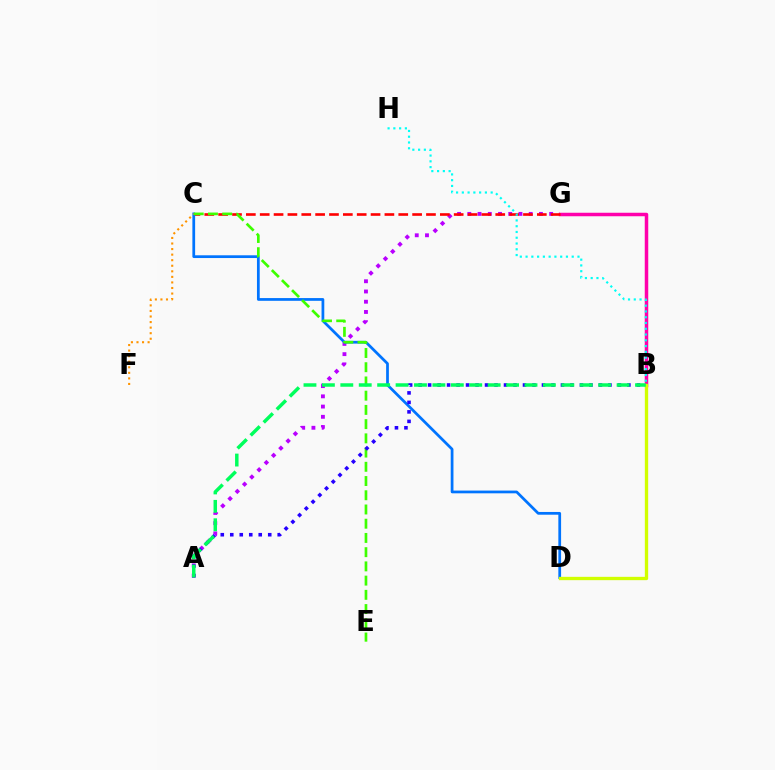{('A', 'G'): [{'color': '#b900ff', 'line_style': 'dotted', 'thickness': 2.78}], ('B', 'G'): [{'color': '#ff00ac', 'line_style': 'solid', 'thickness': 2.51}], ('C', 'G'): [{'color': '#ff0000', 'line_style': 'dashed', 'thickness': 1.88}], ('C', 'D'): [{'color': '#0074ff', 'line_style': 'solid', 'thickness': 1.98}], ('B', 'H'): [{'color': '#00fff6', 'line_style': 'dotted', 'thickness': 1.57}], ('C', 'F'): [{'color': '#ff9400', 'line_style': 'dotted', 'thickness': 1.51}], ('C', 'E'): [{'color': '#3dff00', 'line_style': 'dashed', 'thickness': 1.93}], ('A', 'B'): [{'color': '#2500ff', 'line_style': 'dotted', 'thickness': 2.58}, {'color': '#00ff5c', 'line_style': 'dashed', 'thickness': 2.5}], ('B', 'D'): [{'color': '#d1ff00', 'line_style': 'solid', 'thickness': 2.4}]}